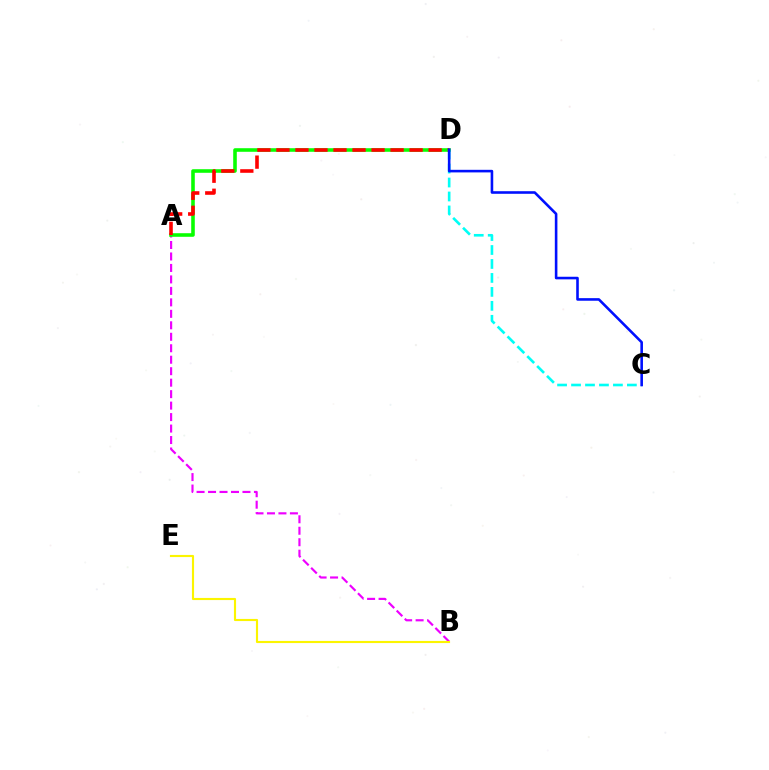{('A', 'B'): [{'color': '#ee00ff', 'line_style': 'dashed', 'thickness': 1.56}], ('A', 'D'): [{'color': '#08ff00', 'line_style': 'solid', 'thickness': 2.58}, {'color': '#ff0000', 'line_style': 'dashed', 'thickness': 2.58}], ('C', 'D'): [{'color': '#00fff6', 'line_style': 'dashed', 'thickness': 1.9}, {'color': '#0010ff', 'line_style': 'solid', 'thickness': 1.87}], ('B', 'E'): [{'color': '#fcf500', 'line_style': 'solid', 'thickness': 1.54}]}